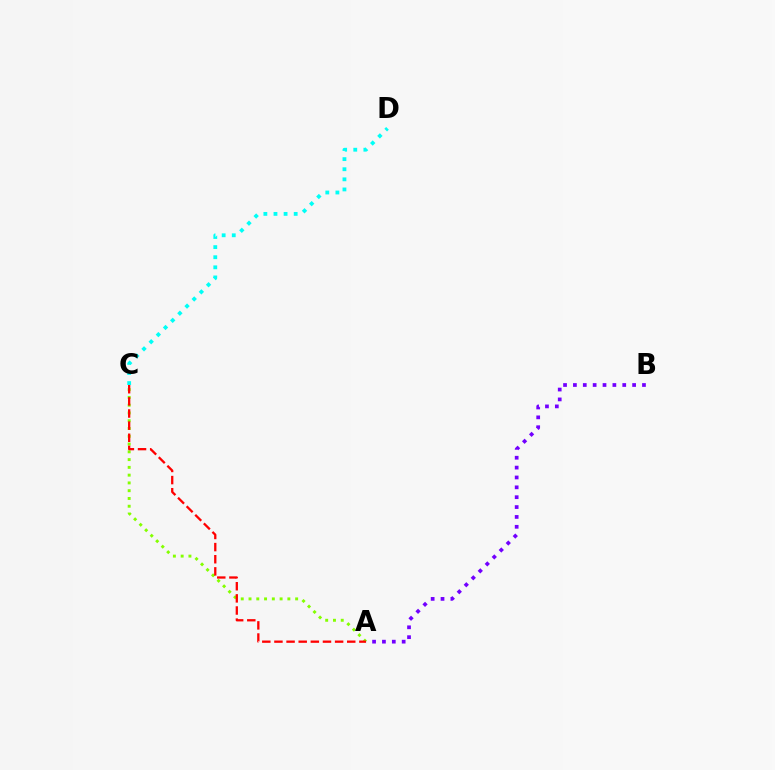{('C', 'D'): [{'color': '#00fff6', 'line_style': 'dotted', 'thickness': 2.75}], ('A', 'C'): [{'color': '#84ff00', 'line_style': 'dotted', 'thickness': 2.11}, {'color': '#ff0000', 'line_style': 'dashed', 'thickness': 1.65}], ('A', 'B'): [{'color': '#7200ff', 'line_style': 'dotted', 'thickness': 2.68}]}